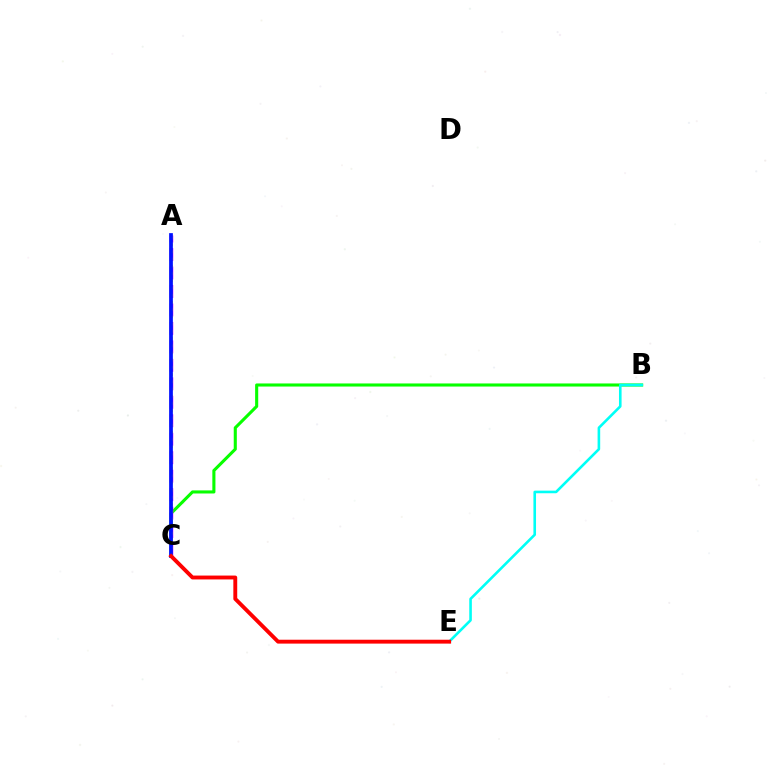{('B', 'C'): [{'color': '#08ff00', 'line_style': 'solid', 'thickness': 2.22}], ('A', 'C'): [{'color': '#ee00ff', 'line_style': 'dashed', 'thickness': 2.51}, {'color': '#fcf500', 'line_style': 'dotted', 'thickness': 1.96}, {'color': '#0010ff', 'line_style': 'solid', 'thickness': 2.69}], ('B', 'E'): [{'color': '#00fff6', 'line_style': 'solid', 'thickness': 1.88}], ('C', 'E'): [{'color': '#ff0000', 'line_style': 'solid', 'thickness': 2.79}]}